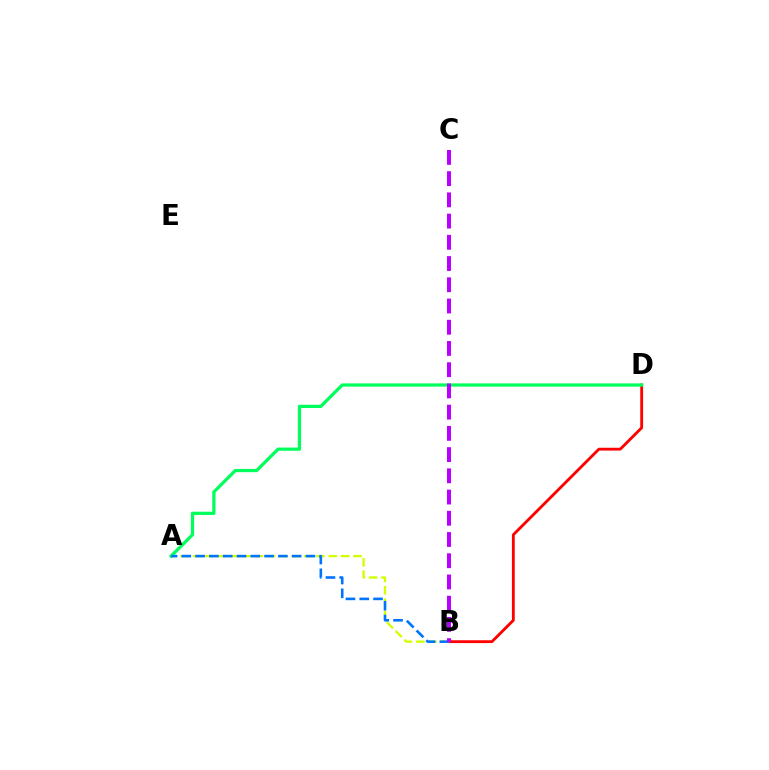{('B', 'D'): [{'color': '#ff0000', 'line_style': 'solid', 'thickness': 2.03}], ('A', 'B'): [{'color': '#d1ff00', 'line_style': 'dashed', 'thickness': 1.68}, {'color': '#0074ff', 'line_style': 'dashed', 'thickness': 1.87}], ('A', 'D'): [{'color': '#00ff5c', 'line_style': 'solid', 'thickness': 2.33}], ('B', 'C'): [{'color': '#b900ff', 'line_style': 'dashed', 'thickness': 2.88}]}